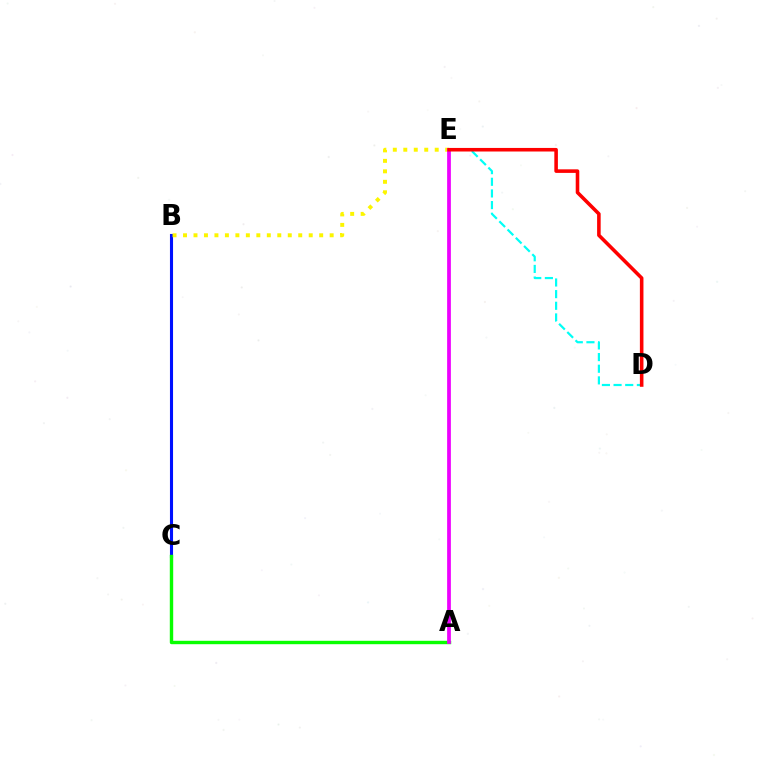{('B', 'C'): [{'color': '#0010ff', 'line_style': 'solid', 'thickness': 2.22}], ('D', 'E'): [{'color': '#00fff6', 'line_style': 'dashed', 'thickness': 1.58}, {'color': '#ff0000', 'line_style': 'solid', 'thickness': 2.57}], ('A', 'C'): [{'color': '#08ff00', 'line_style': 'solid', 'thickness': 2.45}], ('B', 'E'): [{'color': '#fcf500', 'line_style': 'dotted', 'thickness': 2.85}], ('A', 'E'): [{'color': '#ee00ff', 'line_style': 'solid', 'thickness': 2.7}]}